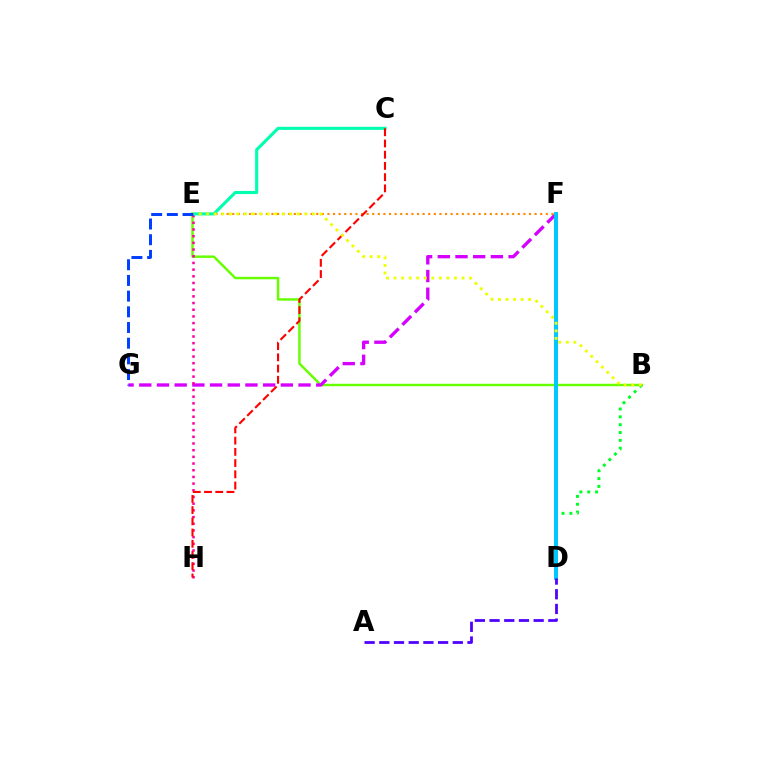{('B', 'E'): [{'color': '#66ff00', 'line_style': 'solid', 'thickness': 1.76}, {'color': '#eeff00', 'line_style': 'dotted', 'thickness': 2.05}], ('F', 'G'): [{'color': '#d600ff', 'line_style': 'dashed', 'thickness': 2.4}], ('B', 'D'): [{'color': '#00ff27', 'line_style': 'dotted', 'thickness': 2.13}], ('E', 'H'): [{'color': '#ff00a0', 'line_style': 'dotted', 'thickness': 1.82}], ('D', 'F'): [{'color': '#00c7ff', 'line_style': 'solid', 'thickness': 2.9}], ('A', 'D'): [{'color': '#4f00ff', 'line_style': 'dashed', 'thickness': 2.0}], ('E', 'F'): [{'color': '#ff8800', 'line_style': 'dotted', 'thickness': 1.52}], ('C', 'E'): [{'color': '#00ffaf', 'line_style': 'solid', 'thickness': 2.24}], ('C', 'H'): [{'color': '#ff0000', 'line_style': 'dashed', 'thickness': 1.52}], ('E', 'G'): [{'color': '#003fff', 'line_style': 'dashed', 'thickness': 2.13}]}